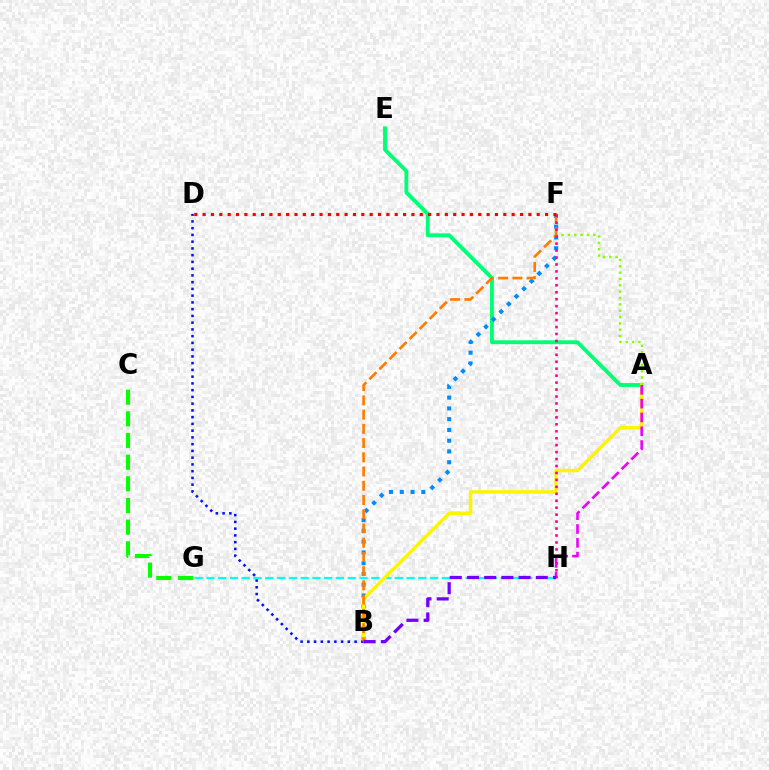{('G', 'H'): [{'color': '#00fff6', 'line_style': 'dashed', 'thickness': 1.6}], ('A', 'E'): [{'color': '#00ff74', 'line_style': 'solid', 'thickness': 2.76}], ('B', 'F'): [{'color': '#008cff', 'line_style': 'dotted', 'thickness': 2.92}, {'color': '#ff7c00', 'line_style': 'dashed', 'thickness': 1.93}], ('A', 'B'): [{'color': '#fcf500', 'line_style': 'solid', 'thickness': 2.52}], ('A', 'H'): [{'color': '#ee00ff', 'line_style': 'dashed', 'thickness': 1.88}], ('B', 'D'): [{'color': '#0010ff', 'line_style': 'dotted', 'thickness': 1.83}], ('A', 'F'): [{'color': '#84ff00', 'line_style': 'dotted', 'thickness': 1.72}], ('C', 'G'): [{'color': '#08ff00', 'line_style': 'dashed', 'thickness': 2.94}], ('F', 'H'): [{'color': '#ff0094', 'line_style': 'dotted', 'thickness': 1.89}], ('D', 'F'): [{'color': '#ff0000', 'line_style': 'dotted', 'thickness': 2.27}], ('B', 'H'): [{'color': '#7200ff', 'line_style': 'dashed', 'thickness': 2.34}]}